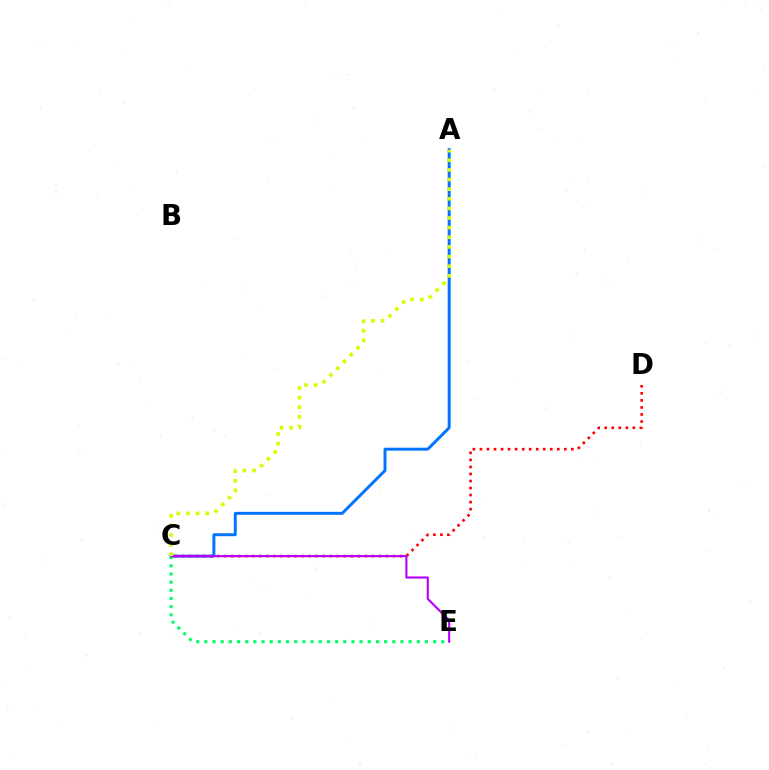{('A', 'C'): [{'color': '#0074ff', 'line_style': 'solid', 'thickness': 2.13}, {'color': '#d1ff00', 'line_style': 'dotted', 'thickness': 2.62}], ('C', 'E'): [{'color': '#00ff5c', 'line_style': 'dotted', 'thickness': 2.22}, {'color': '#b900ff', 'line_style': 'solid', 'thickness': 1.53}], ('C', 'D'): [{'color': '#ff0000', 'line_style': 'dotted', 'thickness': 1.91}]}